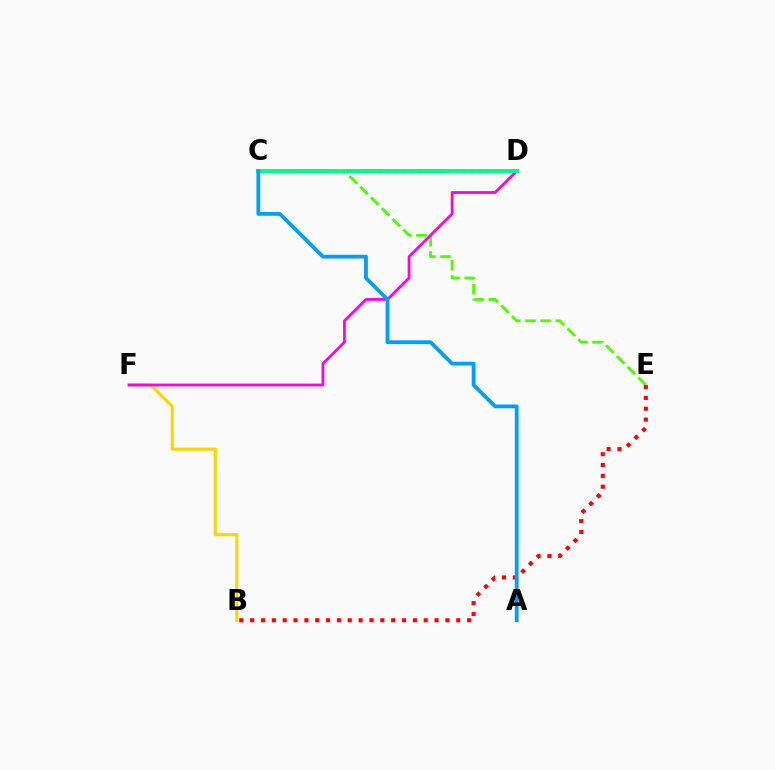{('C', 'E'): [{'color': '#4fff00', 'line_style': 'dashed', 'thickness': 2.06}], ('C', 'D'): [{'color': '#3700ff', 'line_style': 'dotted', 'thickness': 2.06}, {'color': '#00ff86', 'line_style': 'solid', 'thickness': 2.83}], ('B', 'E'): [{'color': '#ff0000', 'line_style': 'dotted', 'thickness': 2.95}], ('B', 'F'): [{'color': '#ffd500', 'line_style': 'solid', 'thickness': 2.24}], ('D', 'F'): [{'color': '#ff00ed', 'line_style': 'solid', 'thickness': 2.0}], ('A', 'C'): [{'color': '#009eff', 'line_style': 'solid', 'thickness': 2.73}]}